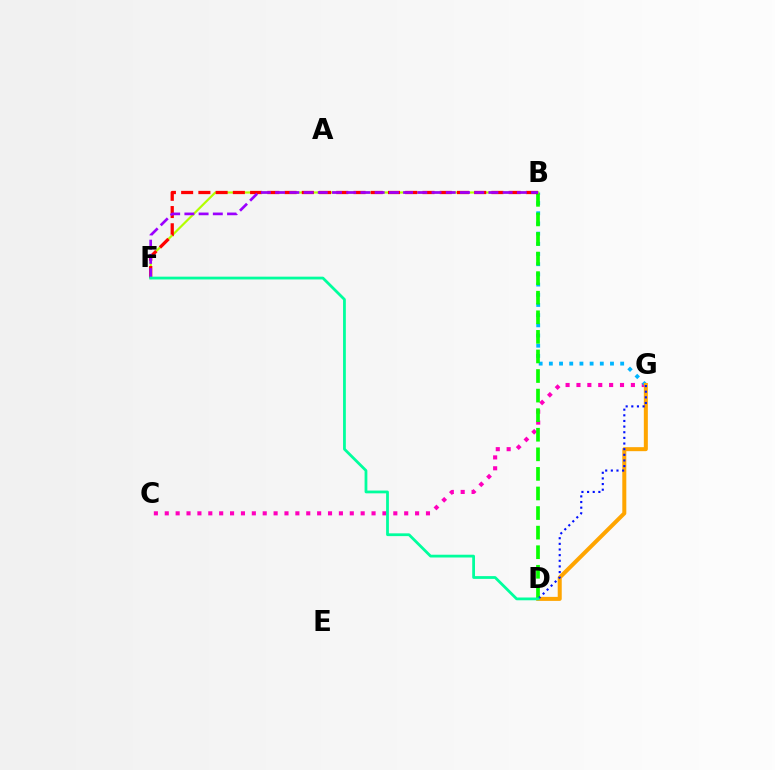{('C', 'G'): [{'color': '#ff00bd', 'line_style': 'dotted', 'thickness': 2.96}], ('B', 'G'): [{'color': '#00b5ff', 'line_style': 'dotted', 'thickness': 2.77}], ('D', 'G'): [{'color': '#ffa500', 'line_style': 'solid', 'thickness': 2.89}, {'color': '#0010ff', 'line_style': 'dotted', 'thickness': 1.53}], ('B', 'D'): [{'color': '#08ff00', 'line_style': 'dashed', 'thickness': 2.66}], ('B', 'F'): [{'color': '#b3ff00', 'line_style': 'solid', 'thickness': 1.56}, {'color': '#ff0000', 'line_style': 'dashed', 'thickness': 2.34}, {'color': '#9b00ff', 'line_style': 'dashed', 'thickness': 1.93}], ('D', 'F'): [{'color': '#00ff9d', 'line_style': 'solid', 'thickness': 2.0}]}